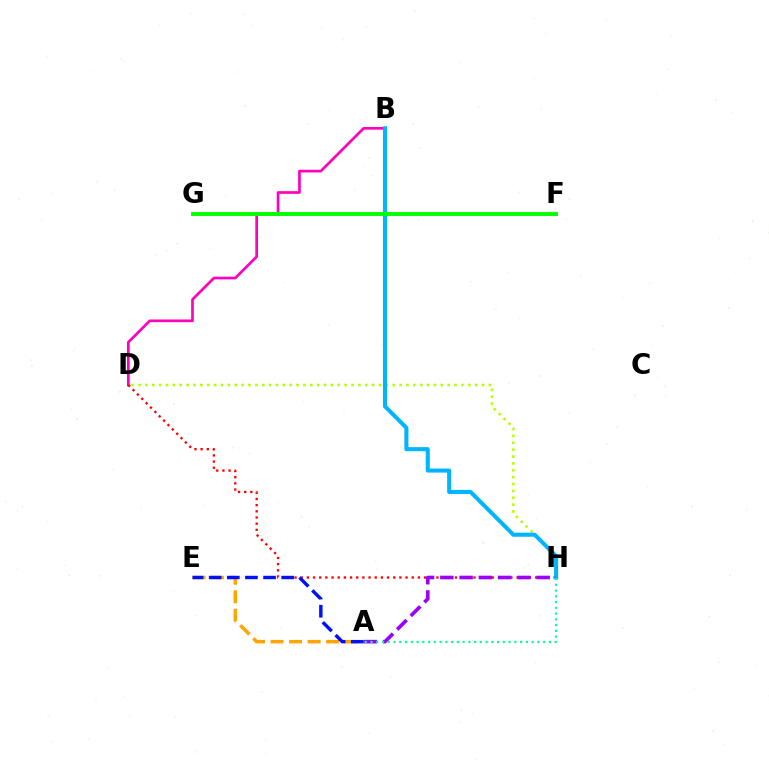{('B', 'D'): [{'color': '#ff00bd', 'line_style': 'solid', 'thickness': 1.94}], ('D', 'H'): [{'color': '#b3ff00', 'line_style': 'dotted', 'thickness': 1.87}, {'color': '#ff0000', 'line_style': 'dotted', 'thickness': 1.68}], ('B', 'H'): [{'color': '#00b5ff', 'line_style': 'solid', 'thickness': 2.92}], ('A', 'E'): [{'color': '#ffa500', 'line_style': 'dashed', 'thickness': 2.52}, {'color': '#0010ff', 'line_style': 'dashed', 'thickness': 2.46}], ('F', 'G'): [{'color': '#08ff00', 'line_style': 'solid', 'thickness': 2.84}], ('A', 'H'): [{'color': '#9b00ff', 'line_style': 'dashed', 'thickness': 2.62}, {'color': '#00ff9d', 'line_style': 'dotted', 'thickness': 1.56}]}